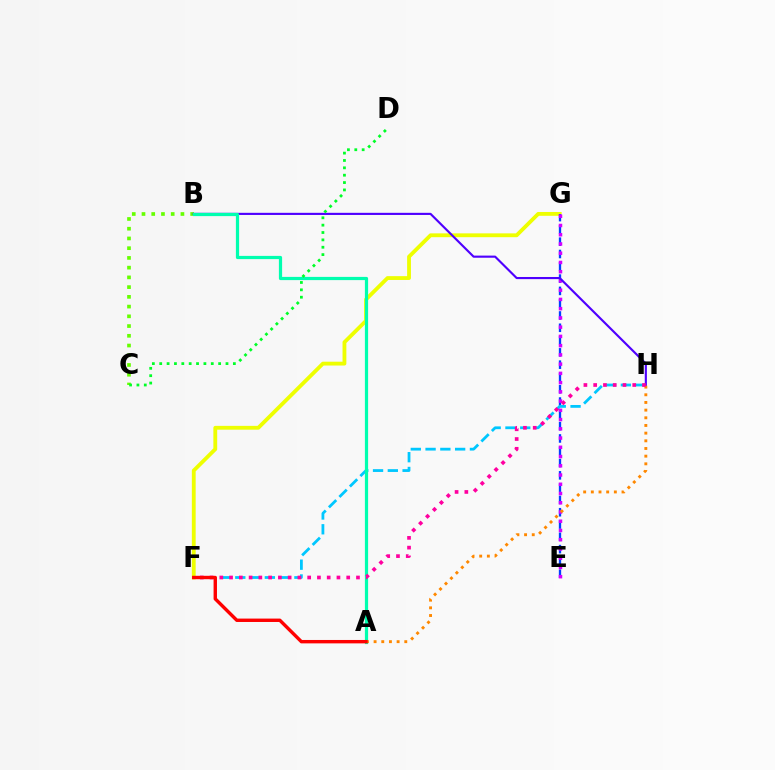{('F', 'G'): [{'color': '#eeff00', 'line_style': 'solid', 'thickness': 2.76}], ('E', 'G'): [{'color': '#003fff', 'line_style': 'dashed', 'thickness': 1.67}, {'color': '#d600ff', 'line_style': 'dotted', 'thickness': 2.51}], ('F', 'H'): [{'color': '#00c7ff', 'line_style': 'dashed', 'thickness': 2.01}, {'color': '#ff00a0', 'line_style': 'dotted', 'thickness': 2.65}], ('B', 'C'): [{'color': '#66ff00', 'line_style': 'dotted', 'thickness': 2.64}], ('B', 'H'): [{'color': '#4f00ff', 'line_style': 'solid', 'thickness': 1.54}], ('A', 'B'): [{'color': '#00ffaf', 'line_style': 'solid', 'thickness': 2.31}], ('A', 'H'): [{'color': '#ff8800', 'line_style': 'dotted', 'thickness': 2.08}], ('C', 'D'): [{'color': '#00ff27', 'line_style': 'dotted', 'thickness': 2.0}], ('A', 'F'): [{'color': '#ff0000', 'line_style': 'solid', 'thickness': 2.45}]}